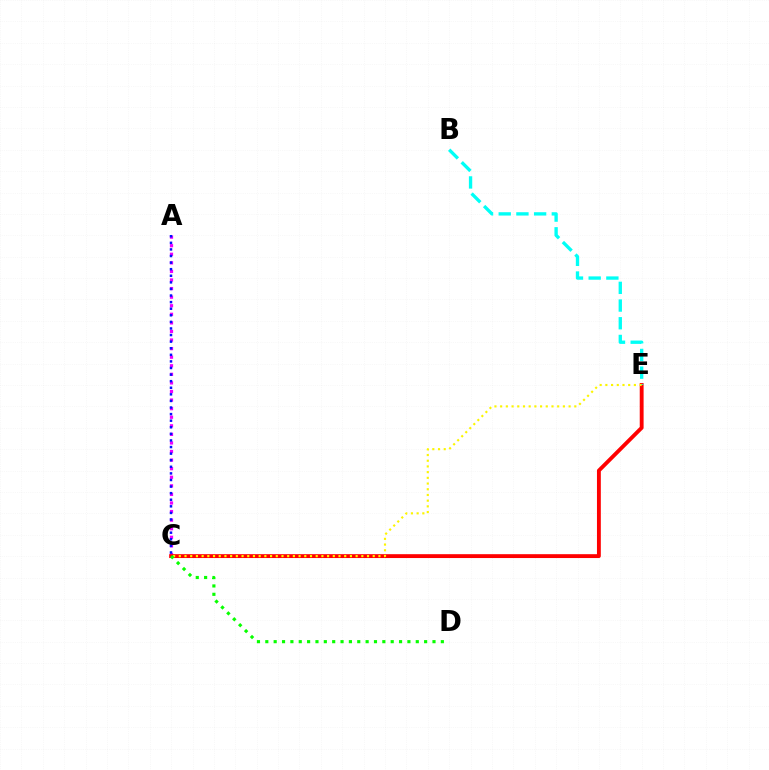{('A', 'C'): [{'color': '#ee00ff', 'line_style': 'dotted', 'thickness': 2.33}, {'color': '#0010ff', 'line_style': 'dotted', 'thickness': 1.79}], ('C', 'E'): [{'color': '#ff0000', 'line_style': 'solid', 'thickness': 2.78}, {'color': '#fcf500', 'line_style': 'dotted', 'thickness': 1.55}], ('B', 'E'): [{'color': '#00fff6', 'line_style': 'dashed', 'thickness': 2.4}], ('C', 'D'): [{'color': '#08ff00', 'line_style': 'dotted', 'thickness': 2.27}]}